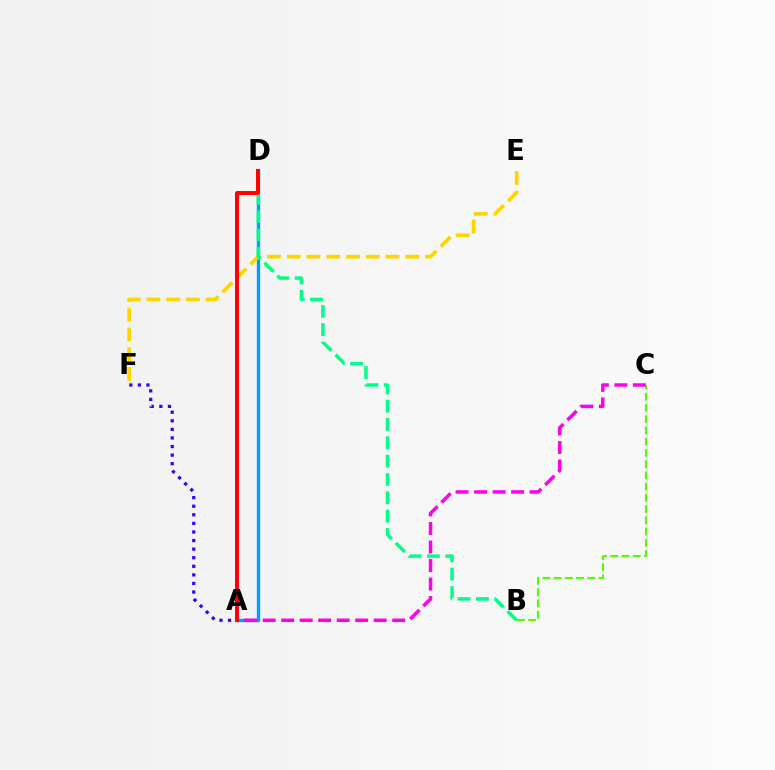{('A', 'D'): [{'color': '#009eff', 'line_style': 'solid', 'thickness': 2.44}, {'color': '#ff0000', 'line_style': 'solid', 'thickness': 2.85}], ('B', 'C'): [{'color': '#4fff00', 'line_style': 'dashed', 'thickness': 1.53}], ('A', 'C'): [{'color': '#ff00ed', 'line_style': 'dashed', 'thickness': 2.51}], ('E', 'F'): [{'color': '#ffd500', 'line_style': 'dashed', 'thickness': 2.68}], ('B', 'D'): [{'color': '#00ff86', 'line_style': 'dashed', 'thickness': 2.49}], ('A', 'F'): [{'color': '#3700ff', 'line_style': 'dotted', 'thickness': 2.33}]}